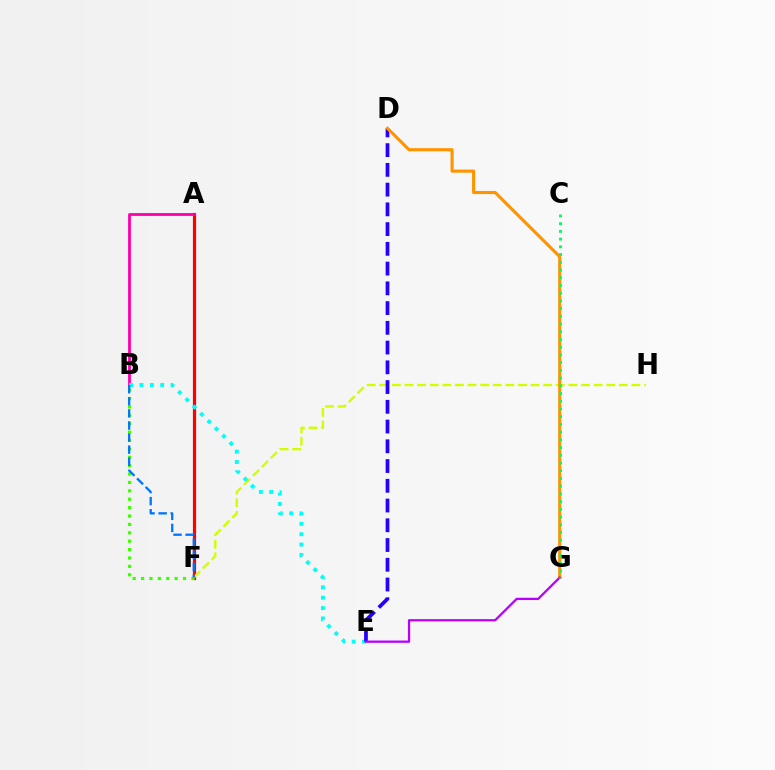{('A', 'F'): [{'color': '#ff0000', 'line_style': 'solid', 'thickness': 2.3}], ('F', 'H'): [{'color': '#d1ff00', 'line_style': 'dashed', 'thickness': 1.71}], ('B', 'F'): [{'color': '#3dff00', 'line_style': 'dotted', 'thickness': 2.28}, {'color': '#0074ff', 'line_style': 'dashed', 'thickness': 1.64}], ('A', 'B'): [{'color': '#ff00ac', 'line_style': 'solid', 'thickness': 2.04}], ('B', 'E'): [{'color': '#00fff6', 'line_style': 'dotted', 'thickness': 2.81}], ('D', 'E'): [{'color': '#2500ff', 'line_style': 'dashed', 'thickness': 2.68}], ('D', 'G'): [{'color': '#ff9400', 'line_style': 'solid', 'thickness': 2.24}], ('E', 'G'): [{'color': '#b900ff', 'line_style': 'solid', 'thickness': 1.64}], ('C', 'G'): [{'color': '#00ff5c', 'line_style': 'dotted', 'thickness': 2.1}]}